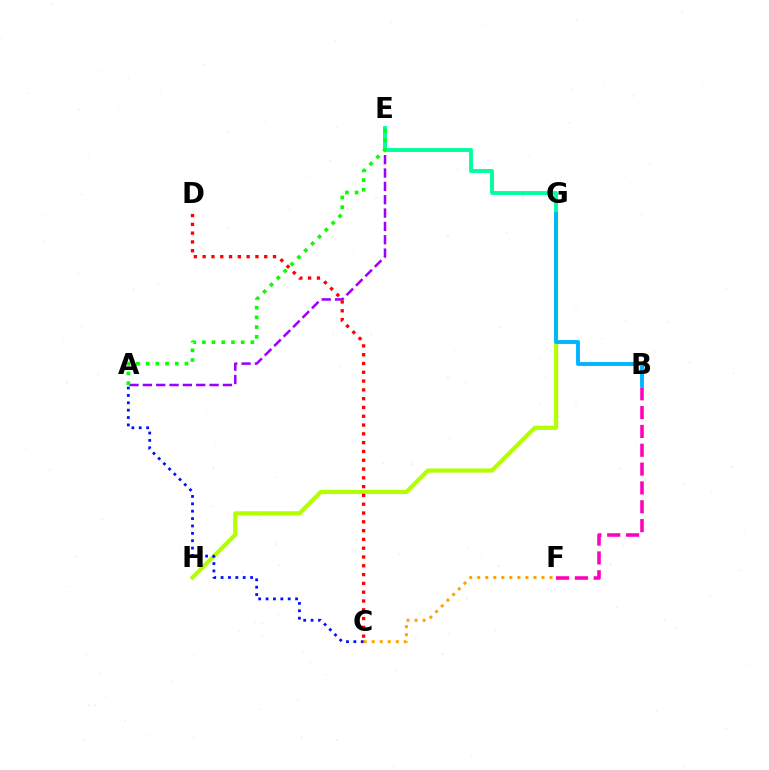{('A', 'E'): [{'color': '#9b00ff', 'line_style': 'dashed', 'thickness': 1.81}, {'color': '#08ff00', 'line_style': 'dotted', 'thickness': 2.64}], ('G', 'H'): [{'color': '#b3ff00', 'line_style': 'solid', 'thickness': 3.0}], ('E', 'G'): [{'color': '#00ff9d', 'line_style': 'solid', 'thickness': 2.8}], ('C', 'D'): [{'color': '#ff0000', 'line_style': 'dotted', 'thickness': 2.39}], ('B', 'F'): [{'color': '#ff00bd', 'line_style': 'dashed', 'thickness': 2.56}], ('C', 'F'): [{'color': '#ffa500', 'line_style': 'dotted', 'thickness': 2.18}], ('B', 'G'): [{'color': '#00b5ff', 'line_style': 'solid', 'thickness': 2.81}], ('A', 'C'): [{'color': '#0010ff', 'line_style': 'dotted', 'thickness': 2.0}]}